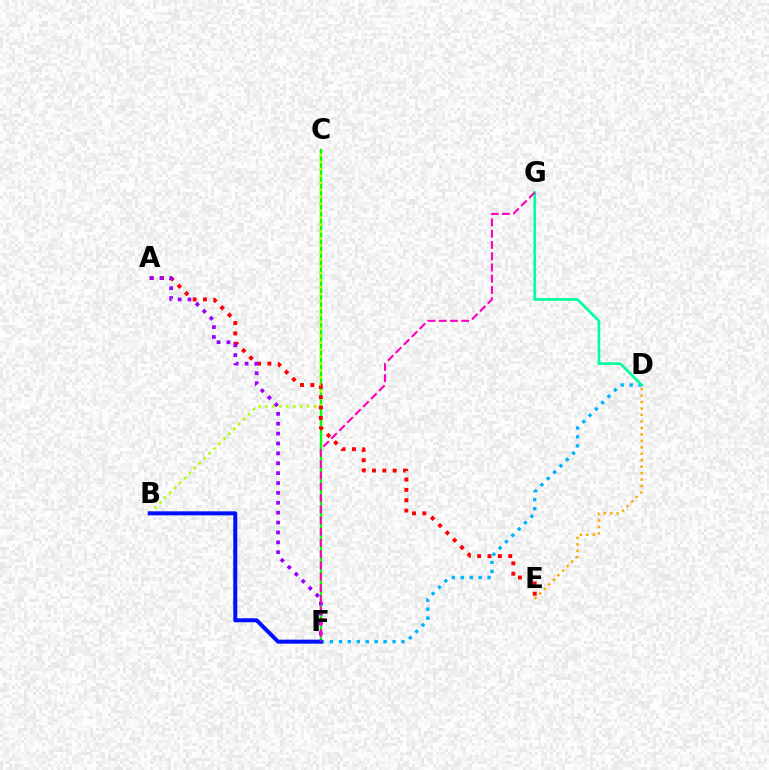{('C', 'F'): [{'color': '#08ff00', 'line_style': 'solid', 'thickness': 1.68}], ('D', 'F'): [{'color': '#00b5ff', 'line_style': 'dotted', 'thickness': 2.43}], ('B', 'C'): [{'color': '#b3ff00', 'line_style': 'dotted', 'thickness': 1.89}], ('A', 'E'): [{'color': '#ff0000', 'line_style': 'dotted', 'thickness': 2.81}], ('B', 'F'): [{'color': '#0010ff', 'line_style': 'solid', 'thickness': 2.88}], ('D', 'G'): [{'color': '#00ff9d', 'line_style': 'solid', 'thickness': 1.92}], ('D', 'E'): [{'color': '#ffa500', 'line_style': 'dotted', 'thickness': 1.76}], ('A', 'F'): [{'color': '#9b00ff', 'line_style': 'dotted', 'thickness': 2.69}], ('F', 'G'): [{'color': '#ff00bd', 'line_style': 'dashed', 'thickness': 1.53}]}